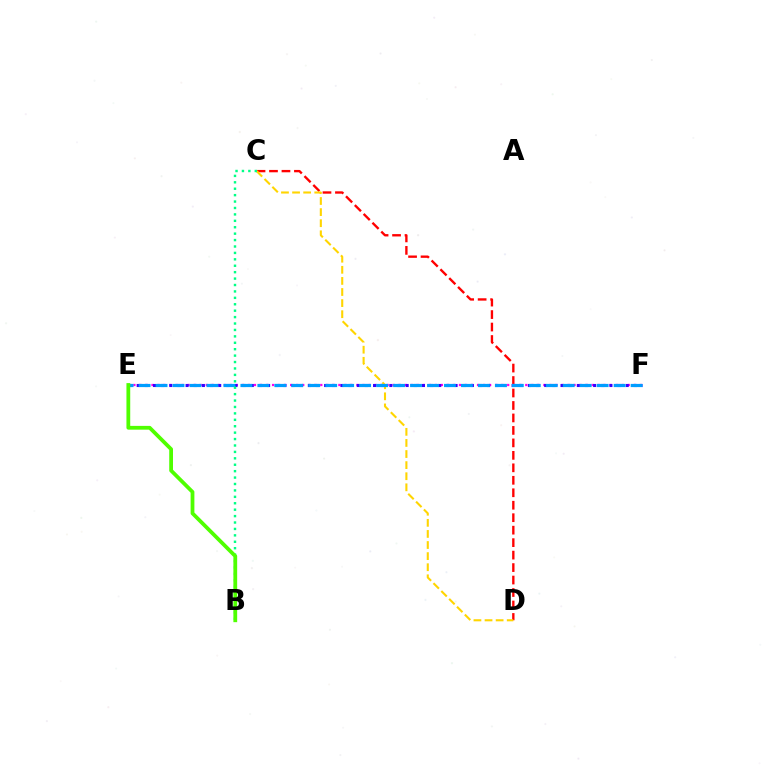{('C', 'D'): [{'color': '#ff0000', 'line_style': 'dashed', 'thickness': 1.69}, {'color': '#ffd500', 'line_style': 'dashed', 'thickness': 1.51}], ('E', 'F'): [{'color': '#ff00ed', 'line_style': 'dotted', 'thickness': 1.64}, {'color': '#3700ff', 'line_style': 'dotted', 'thickness': 2.21}, {'color': '#009eff', 'line_style': 'dashed', 'thickness': 2.3}], ('B', 'C'): [{'color': '#00ff86', 'line_style': 'dotted', 'thickness': 1.74}], ('B', 'E'): [{'color': '#4fff00', 'line_style': 'solid', 'thickness': 2.72}]}